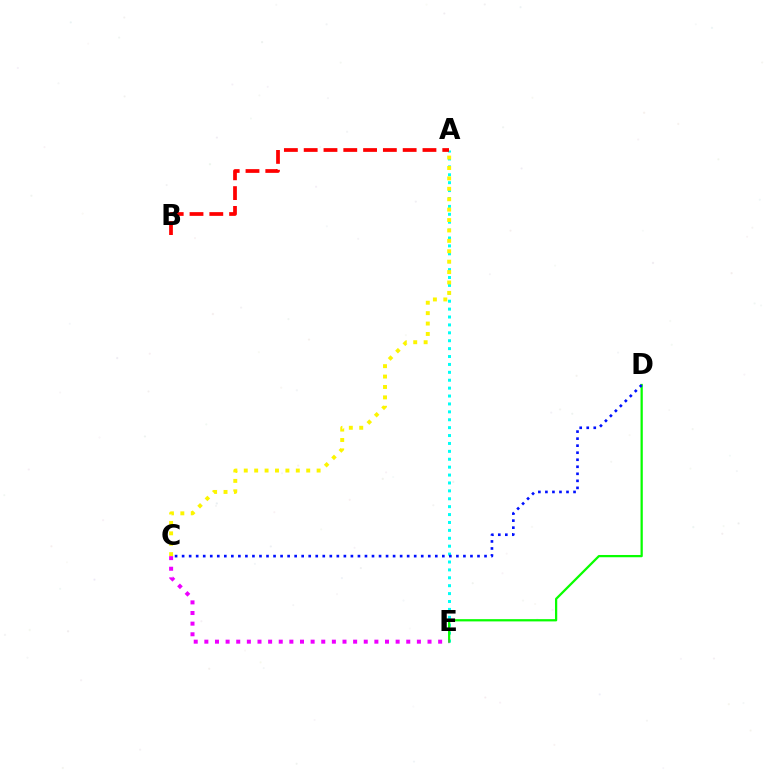{('A', 'E'): [{'color': '#00fff6', 'line_style': 'dotted', 'thickness': 2.15}], ('A', 'B'): [{'color': '#ff0000', 'line_style': 'dashed', 'thickness': 2.69}], ('D', 'E'): [{'color': '#08ff00', 'line_style': 'solid', 'thickness': 1.62}], ('C', 'E'): [{'color': '#ee00ff', 'line_style': 'dotted', 'thickness': 2.89}], ('C', 'D'): [{'color': '#0010ff', 'line_style': 'dotted', 'thickness': 1.91}], ('A', 'C'): [{'color': '#fcf500', 'line_style': 'dotted', 'thickness': 2.83}]}